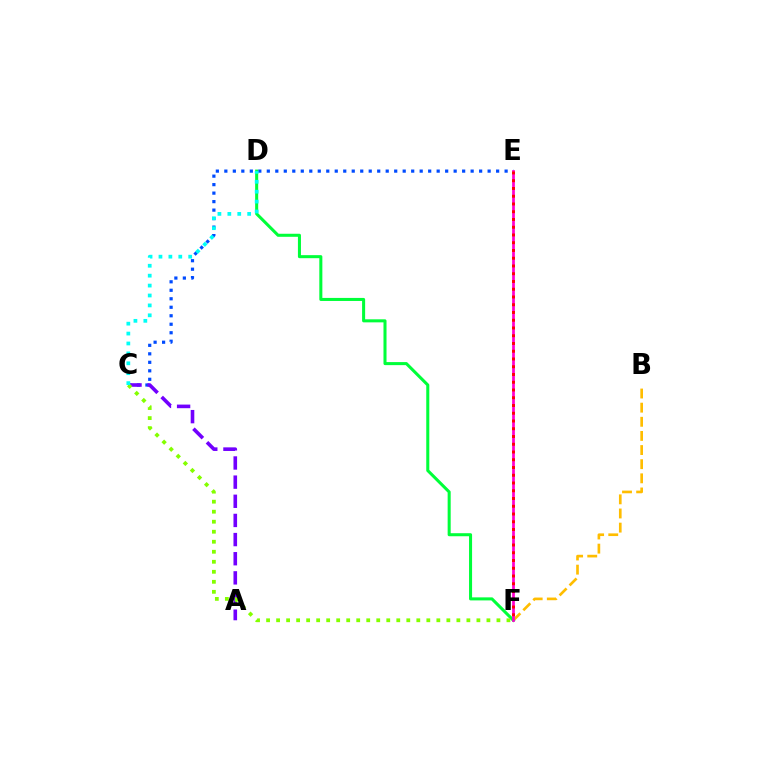{('C', 'E'): [{'color': '#004bff', 'line_style': 'dotted', 'thickness': 2.31}], ('A', 'C'): [{'color': '#7200ff', 'line_style': 'dashed', 'thickness': 2.6}], ('B', 'F'): [{'color': '#ffbd00', 'line_style': 'dashed', 'thickness': 1.92}], ('D', 'F'): [{'color': '#00ff39', 'line_style': 'solid', 'thickness': 2.19}], ('E', 'F'): [{'color': '#ff00cf', 'line_style': 'solid', 'thickness': 1.97}, {'color': '#ff0000', 'line_style': 'dotted', 'thickness': 2.11}], ('C', 'F'): [{'color': '#84ff00', 'line_style': 'dotted', 'thickness': 2.72}], ('C', 'D'): [{'color': '#00fff6', 'line_style': 'dotted', 'thickness': 2.69}]}